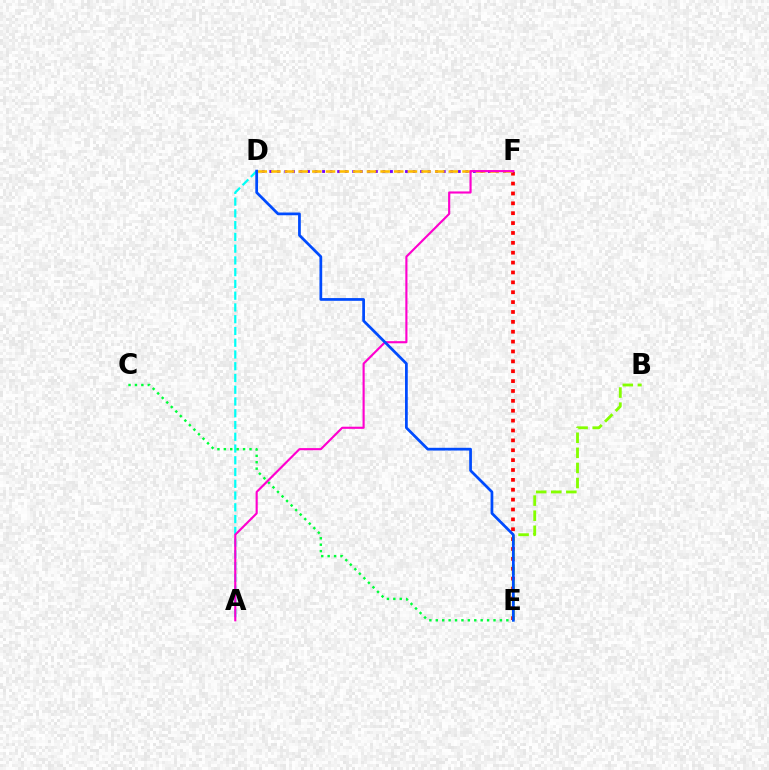{('A', 'D'): [{'color': '#00fff6', 'line_style': 'dashed', 'thickness': 1.6}], ('E', 'F'): [{'color': '#ff0000', 'line_style': 'dotted', 'thickness': 2.68}], ('D', 'F'): [{'color': '#7200ff', 'line_style': 'dotted', 'thickness': 2.05}, {'color': '#ffbd00', 'line_style': 'dashed', 'thickness': 1.85}], ('C', 'E'): [{'color': '#00ff39', 'line_style': 'dotted', 'thickness': 1.74}], ('A', 'F'): [{'color': '#ff00cf', 'line_style': 'solid', 'thickness': 1.54}], ('B', 'E'): [{'color': '#84ff00', 'line_style': 'dashed', 'thickness': 2.05}], ('D', 'E'): [{'color': '#004bff', 'line_style': 'solid', 'thickness': 1.97}]}